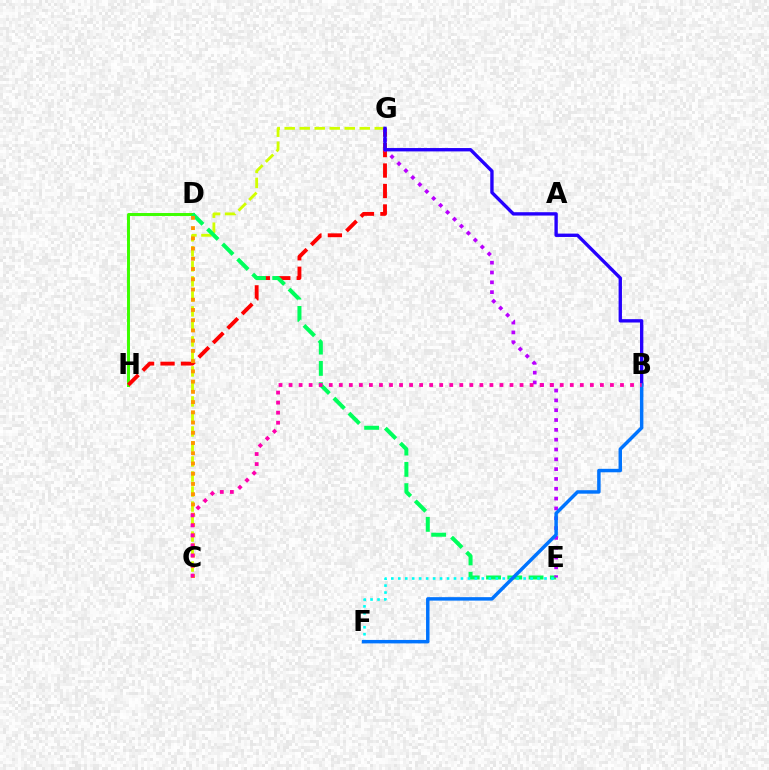{('D', 'H'): [{'color': '#3dff00', 'line_style': 'solid', 'thickness': 2.13}], ('C', 'G'): [{'color': '#d1ff00', 'line_style': 'dashed', 'thickness': 2.04}], ('G', 'H'): [{'color': '#ff0000', 'line_style': 'dashed', 'thickness': 2.78}], ('D', 'E'): [{'color': '#00ff5c', 'line_style': 'dashed', 'thickness': 2.89}], ('E', 'F'): [{'color': '#00fff6', 'line_style': 'dotted', 'thickness': 1.89}], ('E', 'G'): [{'color': '#b900ff', 'line_style': 'dotted', 'thickness': 2.67}], ('B', 'G'): [{'color': '#2500ff', 'line_style': 'solid', 'thickness': 2.42}], ('C', 'D'): [{'color': '#ff9400', 'line_style': 'dotted', 'thickness': 2.78}], ('B', 'F'): [{'color': '#0074ff', 'line_style': 'solid', 'thickness': 2.49}], ('B', 'C'): [{'color': '#ff00ac', 'line_style': 'dotted', 'thickness': 2.73}]}